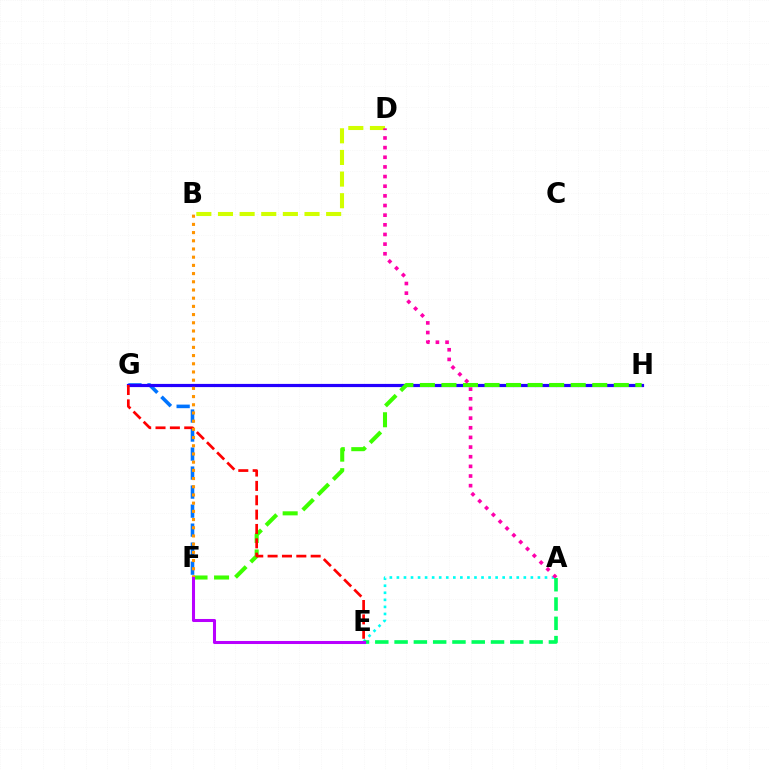{('B', 'D'): [{'color': '#d1ff00', 'line_style': 'dashed', 'thickness': 2.94}], ('F', 'G'): [{'color': '#0074ff', 'line_style': 'dashed', 'thickness': 2.58}], ('A', 'E'): [{'color': '#00fff6', 'line_style': 'dotted', 'thickness': 1.92}, {'color': '#00ff5c', 'line_style': 'dashed', 'thickness': 2.62}], ('G', 'H'): [{'color': '#2500ff', 'line_style': 'solid', 'thickness': 2.29}], ('F', 'H'): [{'color': '#3dff00', 'line_style': 'dashed', 'thickness': 2.93}], ('E', 'G'): [{'color': '#ff0000', 'line_style': 'dashed', 'thickness': 1.95}], ('A', 'D'): [{'color': '#ff00ac', 'line_style': 'dotted', 'thickness': 2.62}], ('B', 'F'): [{'color': '#ff9400', 'line_style': 'dotted', 'thickness': 2.23}], ('E', 'F'): [{'color': '#b900ff', 'line_style': 'solid', 'thickness': 2.2}]}